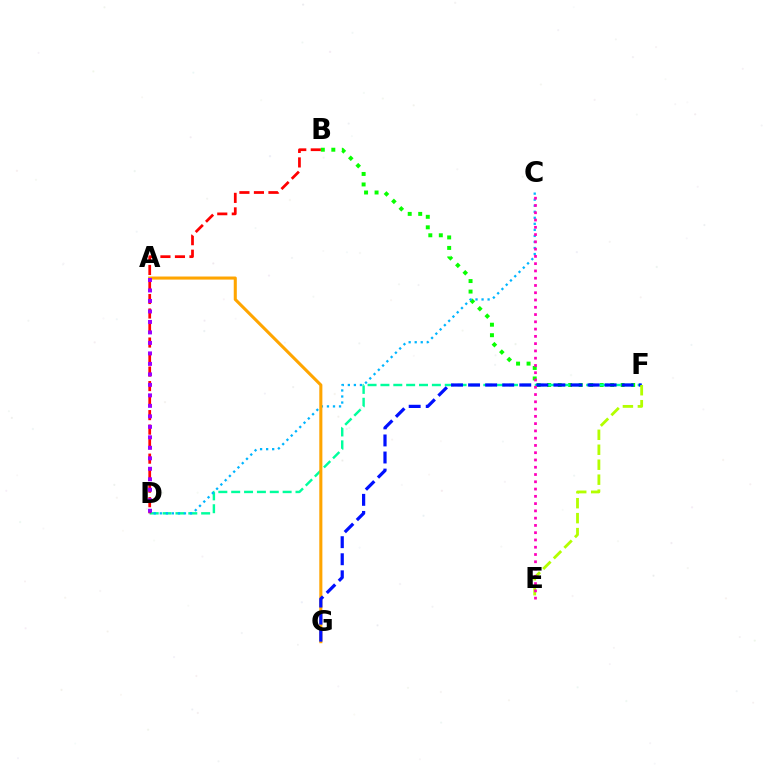{('B', 'F'): [{'color': '#08ff00', 'line_style': 'dotted', 'thickness': 2.85}], ('D', 'F'): [{'color': '#00ff9d', 'line_style': 'dashed', 'thickness': 1.75}], ('C', 'D'): [{'color': '#00b5ff', 'line_style': 'dotted', 'thickness': 1.64}], ('A', 'G'): [{'color': '#ffa500', 'line_style': 'solid', 'thickness': 2.21}], ('F', 'G'): [{'color': '#0010ff', 'line_style': 'dashed', 'thickness': 2.32}], ('E', 'F'): [{'color': '#b3ff00', 'line_style': 'dashed', 'thickness': 2.03}], ('B', 'D'): [{'color': '#ff0000', 'line_style': 'dashed', 'thickness': 1.97}], ('C', 'E'): [{'color': '#ff00bd', 'line_style': 'dotted', 'thickness': 1.98}], ('A', 'D'): [{'color': '#9b00ff', 'line_style': 'dotted', 'thickness': 2.85}]}